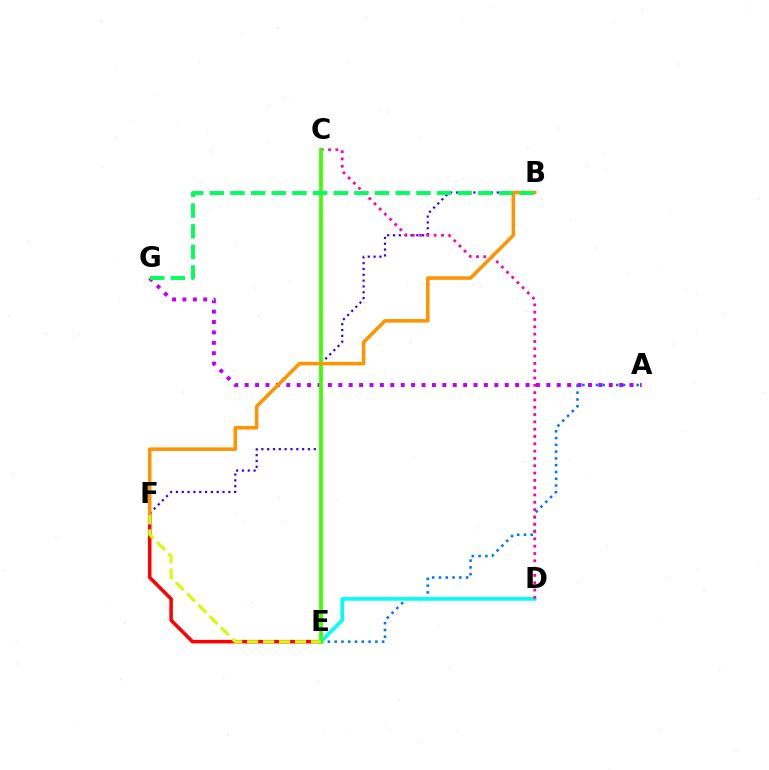{('E', 'F'): [{'color': '#ff0000', 'line_style': 'solid', 'thickness': 2.54}, {'color': '#d1ff00', 'line_style': 'dashed', 'thickness': 2.17}], ('A', 'E'): [{'color': '#0074ff', 'line_style': 'dotted', 'thickness': 1.84}], ('A', 'G'): [{'color': '#b900ff', 'line_style': 'dotted', 'thickness': 2.83}], ('B', 'F'): [{'color': '#2500ff', 'line_style': 'dotted', 'thickness': 1.58}, {'color': '#ff9400', 'line_style': 'solid', 'thickness': 2.55}], ('D', 'E'): [{'color': '#00fff6', 'line_style': 'solid', 'thickness': 2.63}], ('C', 'D'): [{'color': '#ff00ac', 'line_style': 'dotted', 'thickness': 1.99}], ('C', 'E'): [{'color': '#3dff00', 'line_style': 'solid', 'thickness': 2.68}], ('B', 'G'): [{'color': '#00ff5c', 'line_style': 'dashed', 'thickness': 2.81}]}